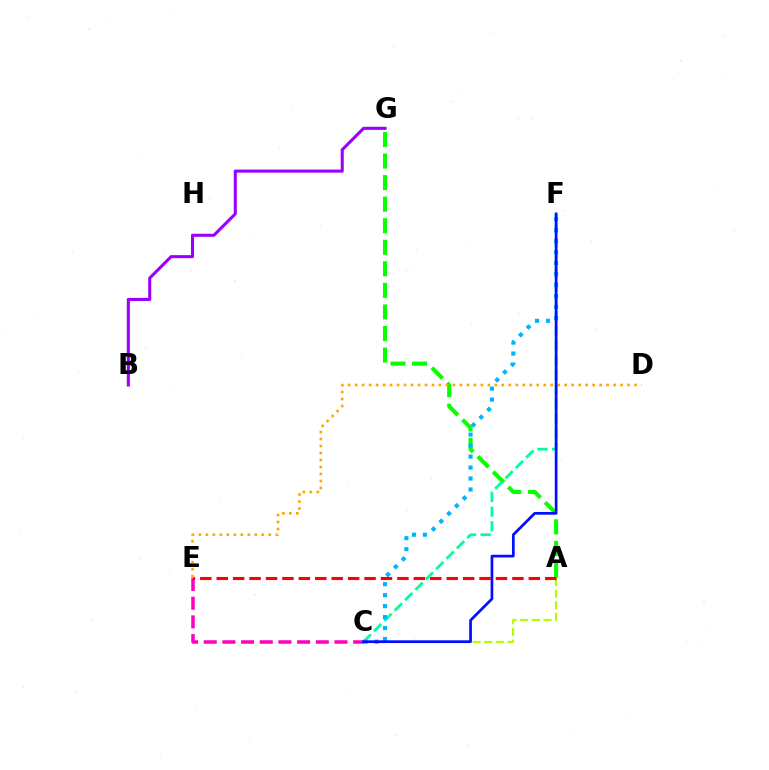{('A', 'G'): [{'color': '#08ff00', 'line_style': 'dashed', 'thickness': 2.93}], ('C', 'F'): [{'color': '#00ff9d', 'line_style': 'dashed', 'thickness': 1.99}, {'color': '#00b5ff', 'line_style': 'dotted', 'thickness': 2.98}, {'color': '#0010ff', 'line_style': 'solid', 'thickness': 1.95}], ('A', 'C'): [{'color': '#b3ff00', 'line_style': 'dashed', 'thickness': 1.58}], ('C', 'E'): [{'color': '#ff00bd', 'line_style': 'dashed', 'thickness': 2.54}], ('D', 'E'): [{'color': '#ffa500', 'line_style': 'dotted', 'thickness': 1.9}], ('B', 'G'): [{'color': '#9b00ff', 'line_style': 'solid', 'thickness': 2.21}], ('A', 'E'): [{'color': '#ff0000', 'line_style': 'dashed', 'thickness': 2.23}]}